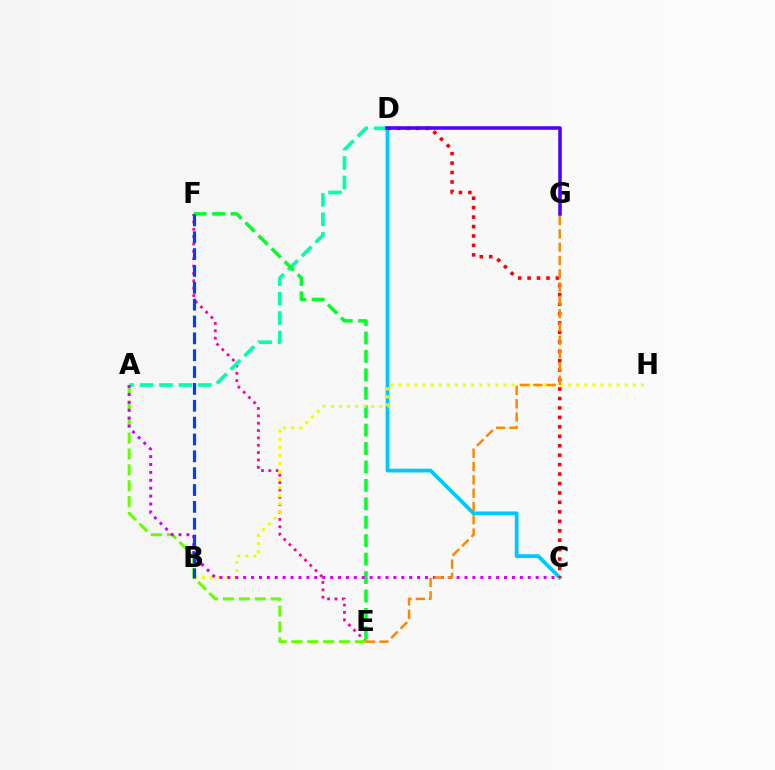{('C', 'D'): [{'color': '#00c7ff', 'line_style': 'solid', 'thickness': 2.72}, {'color': '#ff0000', 'line_style': 'dotted', 'thickness': 2.57}], ('E', 'F'): [{'color': '#ff00a0', 'line_style': 'dotted', 'thickness': 2.0}, {'color': '#00ff27', 'line_style': 'dashed', 'thickness': 2.5}], ('A', 'D'): [{'color': '#00ffaf', 'line_style': 'dashed', 'thickness': 2.64}], ('A', 'E'): [{'color': '#66ff00', 'line_style': 'dashed', 'thickness': 2.16}], ('B', 'H'): [{'color': '#eeff00', 'line_style': 'dotted', 'thickness': 2.2}], ('A', 'C'): [{'color': '#d600ff', 'line_style': 'dotted', 'thickness': 2.15}], ('E', 'G'): [{'color': '#ff8800', 'line_style': 'dashed', 'thickness': 1.81}], ('B', 'F'): [{'color': '#003fff', 'line_style': 'dashed', 'thickness': 2.29}], ('D', 'G'): [{'color': '#4f00ff', 'line_style': 'solid', 'thickness': 2.57}]}